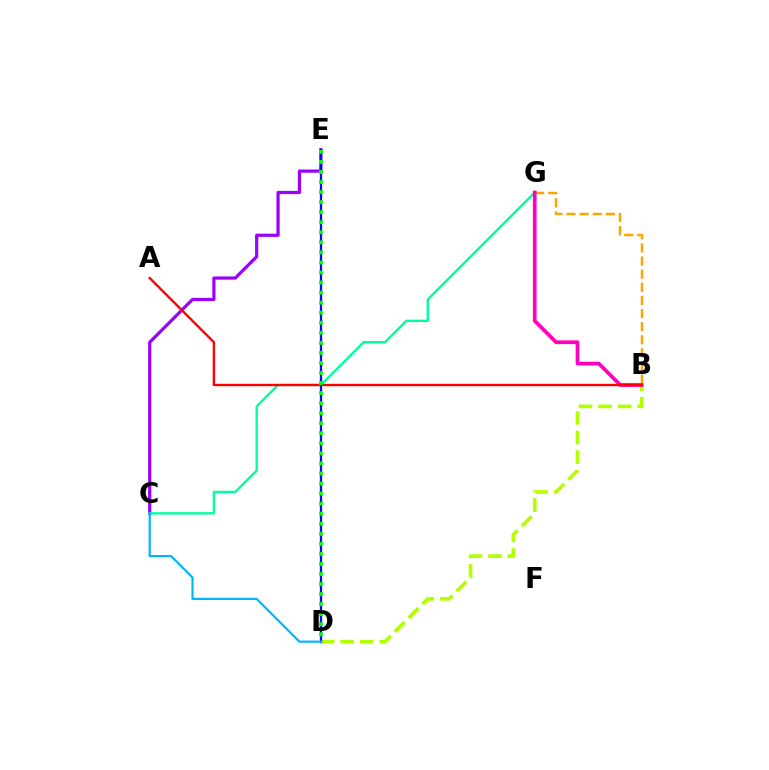{('C', 'E'): [{'color': '#9b00ff', 'line_style': 'solid', 'thickness': 2.31}], ('C', 'G'): [{'color': '#00ff9d', 'line_style': 'solid', 'thickness': 1.72}], ('B', 'D'): [{'color': '#b3ff00', 'line_style': 'dashed', 'thickness': 2.66}], ('B', 'G'): [{'color': '#ffa500', 'line_style': 'dashed', 'thickness': 1.78}, {'color': '#ff00bd', 'line_style': 'solid', 'thickness': 2.68}], ('D', 'E'): [{'color': '#0010ff', 'line_style': 'solid', 'thickness': 1.66}, {'color': '#08ff00', 'line_style': 'dotted', 'thickness': 2.73}], ('C', 'D'): [{'color': '#00b5ff', 'line_style': 'solid', 'thickness': 1.57}], ('A', 'B'): [{'color': '#ff0000', 'line_style': 'solid', 'thickness': 1.71}]}